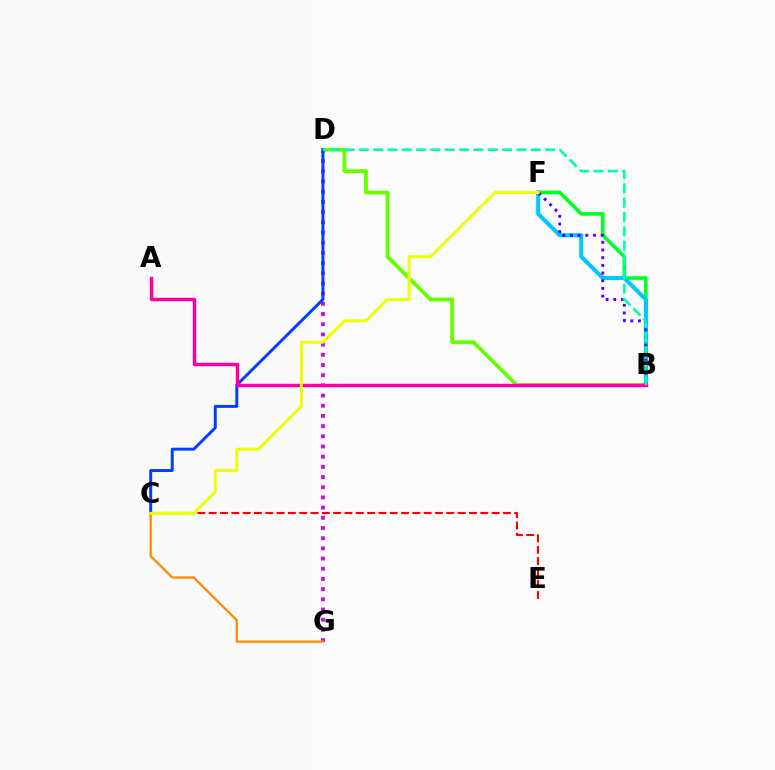{('D', 'G'): [{'color': '#d600ff', 'line_style': 'dotted', 'thickness': 2.77}], ('B', 'F'): [{'color': '#00ff27', 'line_style': 'solid', 'thickness': 2.62}, {'color': '#00c7ff', 'line_style': 'solid', 'thickness': 2.94}, {'color': '#4f00ff', 'line_style': 'dotted', 'thickness': 2.09}], ('B', 'D'): [{'color': '#66ff00', 'line_style': 'solid', 'thickness': 2.72}, {'color': '#00ffaf', 'line_style': 'dashed', 'thickness': 1.95}], ('C', 'E'): [{'color': '#ff0000', 'line_style': 'dashed', 'thickness': 1.54}], ('C', 'D'): [{'color': '#003fff', 'line_style': 'solid', 'thickness': 2.13}], ('A', 'B'): [{'color': '#ff00a0', 'line_style': 'solid', 'thickness': 2.46}], ('C', 'G'): [{'color': '#ff8800', 'line_style': 'solid', 'thickness': 1.64}], ('C', 'F'): [{'color': '#eeff00', 'line_style': 'solid', 'thickness': 2.13}]}